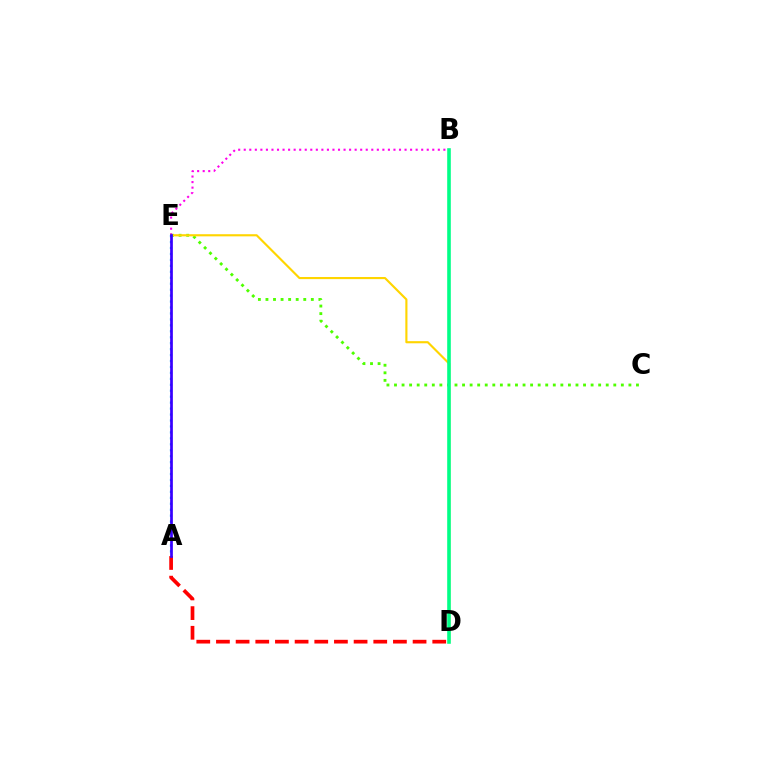{('B', 'E'): [{'color': '#ff00ed', 'line_style': 'dotted', 'thickness': 1.51}], ('C', 'E'): [{'color': '#4fff00', 'line_style': 'dotted', 'thickness': 2.05}], ('D', 'E'): [{'color': '#ffd500', 'line_style': 'solid', 'thickness': 1.54}], ('A', 'D'): [{'color': '#ff0000', 'line_style': 'dashed', 'thickness': 2.67}], ('B', 'D'): [{'color': '#00ff86', 'line_style': 'solid', 'thickness': 2.59}], ('A', 'E'): [{'color': '#009eff', 'line_style': 'dotted', 'thickness': 1.62}, {'color': '#3700ff', 'line_style': 'solid', 'thickness': 1.95}]}